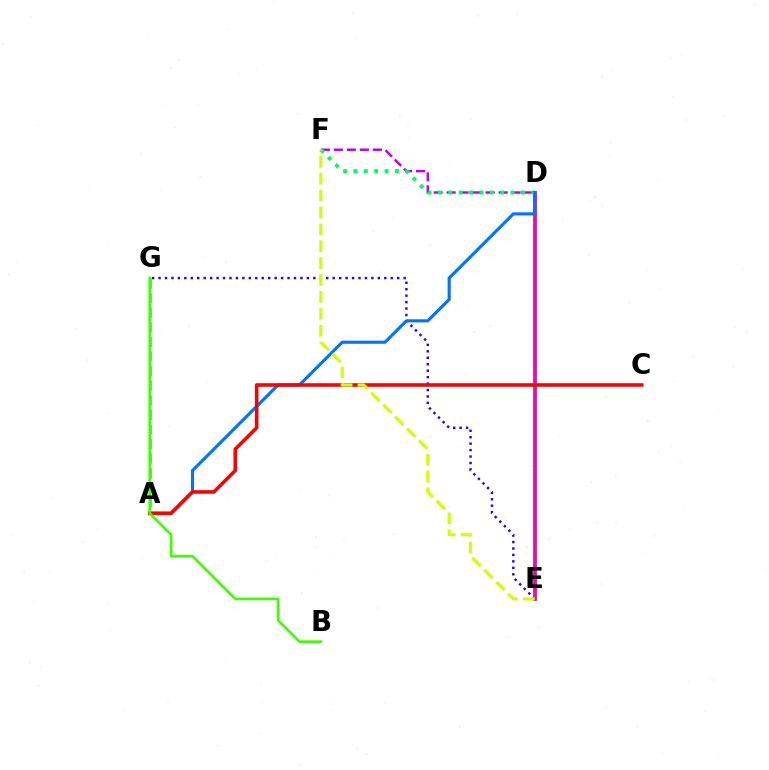{('D', 'E'): [{'color': '#00fff6', 'line_style': 'solid', 'thickness': 2.94}, {'color': '#ff00ac', 'line_style': 'solid', 'thickness': 2.61}], ('E', 'G'): [{'color': '#2500ff', 'line_style': 'dotted', 'thickness': 1.75}], ('A', 'G'): [{'color': '#ff9400', 'line_style': 'dashed', 'thickness': 1.98}], ('D', 'F'): [{'color': '#b900ff', 'line_style': 'dashed', 'thickness': 1.77}, {'color': '#00ff5c', 'line_style': 'dotted', 'thickness': 2.82}], ('A', 'D'): [{'color': '#0074ff', 'line_style': 'solid', 'thickness': 2.25}], ('A', 'C'): [{'color': '#ff0000', 'line_style': 'solid', 'thickness': 2.58}], ('E', 'F'): [{'color': '#d1ff00', 'line_style': 'dashed', 'thickness': 2.29}], ('B', 'G'): [{'color': '#3dff00', 'line_style': 'solid', 'thickness': 1.9}]}